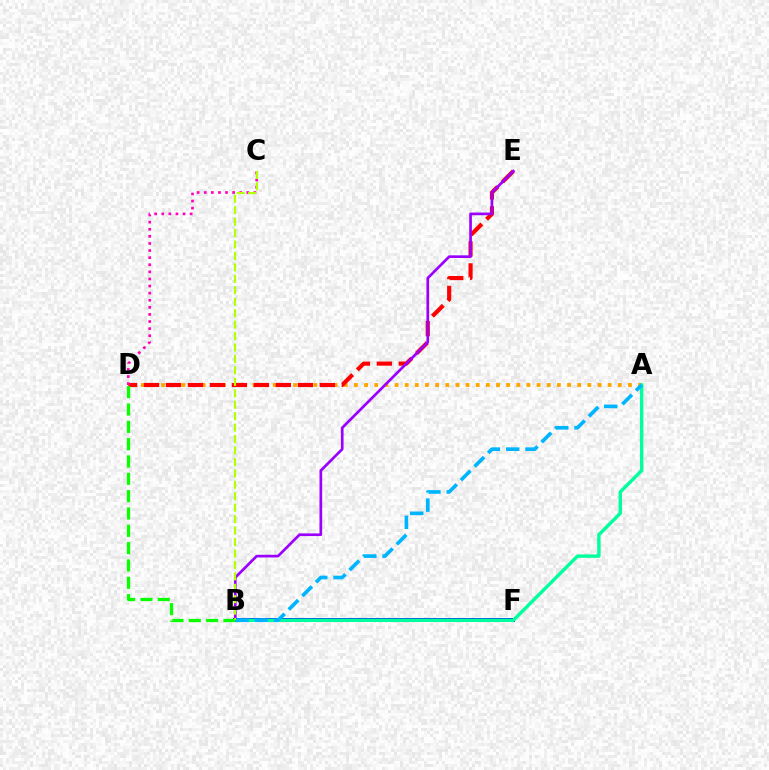{('A', 'D'): [{'color': '#ffa500', 'line_style': 'dotted', 'thickness': 2.76}], ('B', 'F'): [{'color': '#0010ff', 'line_style': 'solid', 'thickness': 2.87}], ('D', 'E'): [{'color': '#ff0000', 'line_style': 'dashed', 'thickness': 2.99}], ('C', 'D'): [{'color': '#ff00bd', 'line_style': 'dotted', 'thickness': 1.93}], ('A', 'B'): [{'color': '#00ff9d', 'line_style': 'solid', 'thickness': 2.45}, {'color': '#00b5ff', 'line_style': 'dashed', 'thickness': 2.62}], ('B', 'E'): [{'color': '#9b00ff', 'line_style': 'solid', 'thickness': 1.93}], ('B', 'D'): [{'color': '#08ff00', 'line_style': 'dashed', 'thickness': 2.35}], ('B', 'C'): [{'color': '#b3ff00', 'line_style': 'dashed', 'thickness': 1.55}]}